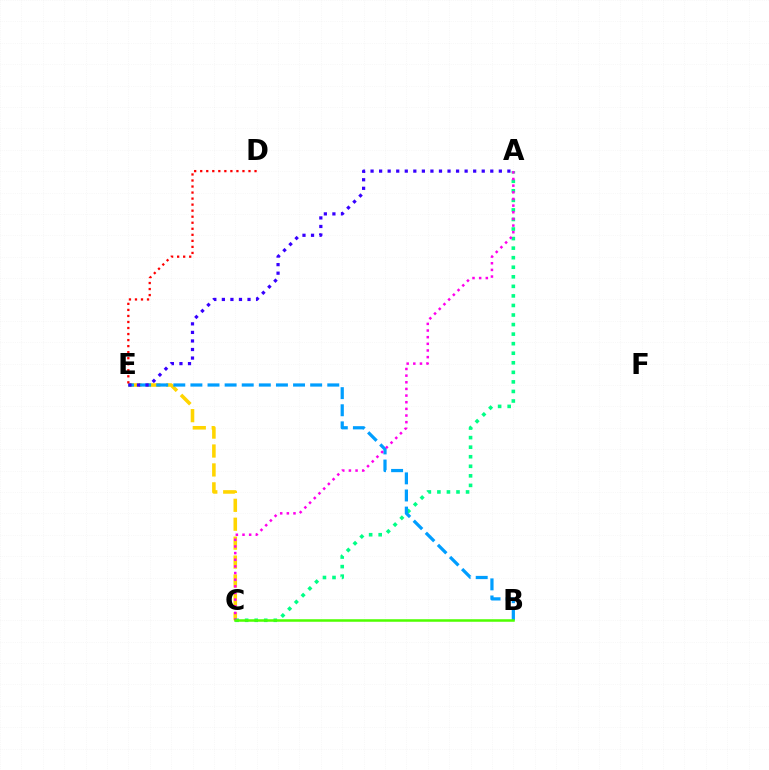{('C', 'E'): [{'color': '#ffd500', 'line_style': 'dashed', 'thickness': 2.57}], ('A', 'C'): [{'color': '#00ff86', 'line_style': 'dotted', 'thickness': 2.6}, {'color': '#ff00ed', 'line_style': 'dotted', 'thickness': 1.81}], ('B', 'E'): [{'color': '#009eff', 'line_style': 'dashed', 'thickness': 2.32}], ('A', 'E'): [{'color': '#3700ff', 'line_style': 'dotted', 'thickness': 2.32}], ('D', 'E'): [{'color': '#ff0000', 'line_style': 'dotted', 'thickness': 1.64}], ('B', 'C'): [{'color': '#4fff00', 'line_style': 'solid', 'thickness': 1.82}]}